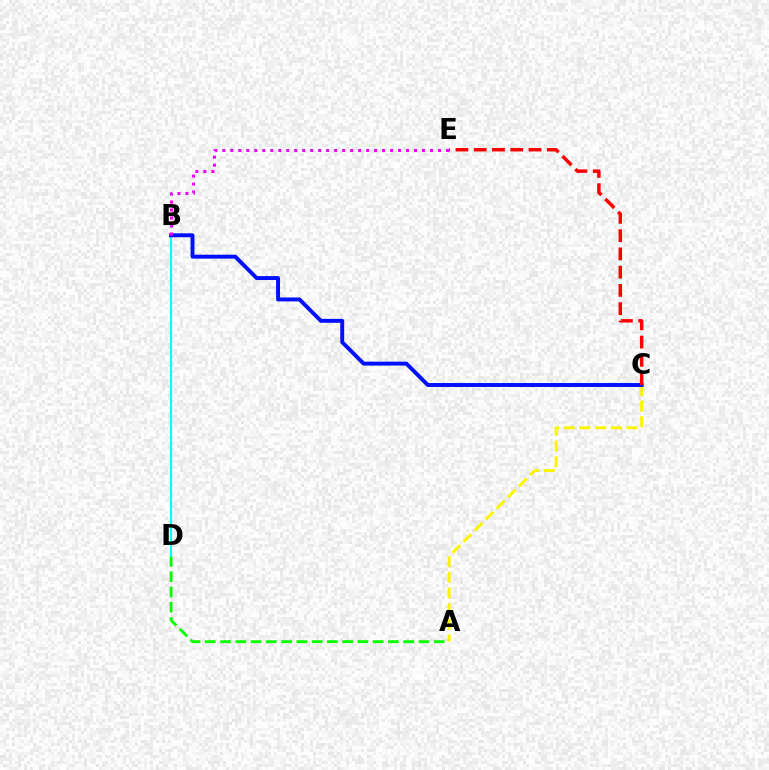{('A', 'D'): [{'color': '#08ff00', 'line_style': 'dashed', 'thickness': 2.07}], ('A', 'C'): [{'color': '#fcf500', 'line_style': 'dashed', 'thickness': 2.13}], ('B', 'D'): [{'color': '#00fff6', 'line_style': 'solid', 'thickness': 1.5}], ('B', 'C'): [{'color': '#0010ff', 'line_style': 'solid', 'thickness': 2.83}], ('C', 'E'): [{'color': '#ff0000', 'line_style': 'dashed', 'thickness': 2.48}], ('B', 'E'): [{'color': '#ee00ff', 'line_style': 'dotted', 'thickness': 2.17}]}